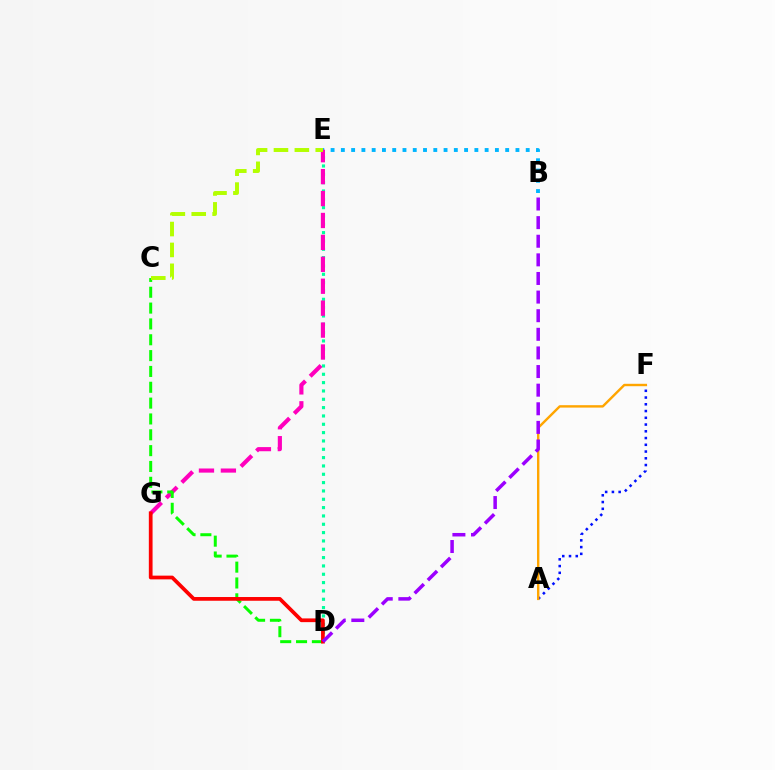{('D', 'E'): [{'color': '#00ff9d', 'line_style': 'dotted', 'thickness': 2.26}], ('B', 'E'): [{'color': '#00b5ff', 'line_style': 'dotted', 'thickness': 2.79}], ('A', 'F'): [{'color': '#0010ff', 'line_style': 'dotted', 'thickness': 1.83}, {'color': '#ffa500', 'line_style': 'solid', 'thickness': 1.73}], ('E', 'G'): [{'color': '#ff00bd', 'line_style': 'dashed', 'thickness': 2.98}], ('C', 'D'): [{'color': '#08ff00', 'line_style': 'dashed', 'thickness': 2.15}], ('D', 'G'): [{'color': '#ff0000', 'line_style': 'solid', 'thickness': 2.68}], ('C', 'E'): [{'color': '#b3ff00', 'line_style': 'dashed', 'thickness': 2.84}], ('B', 'D'): [{'color': '#9b00ff', 'line_style': 'dashed', 'thickness': 2.53}]}